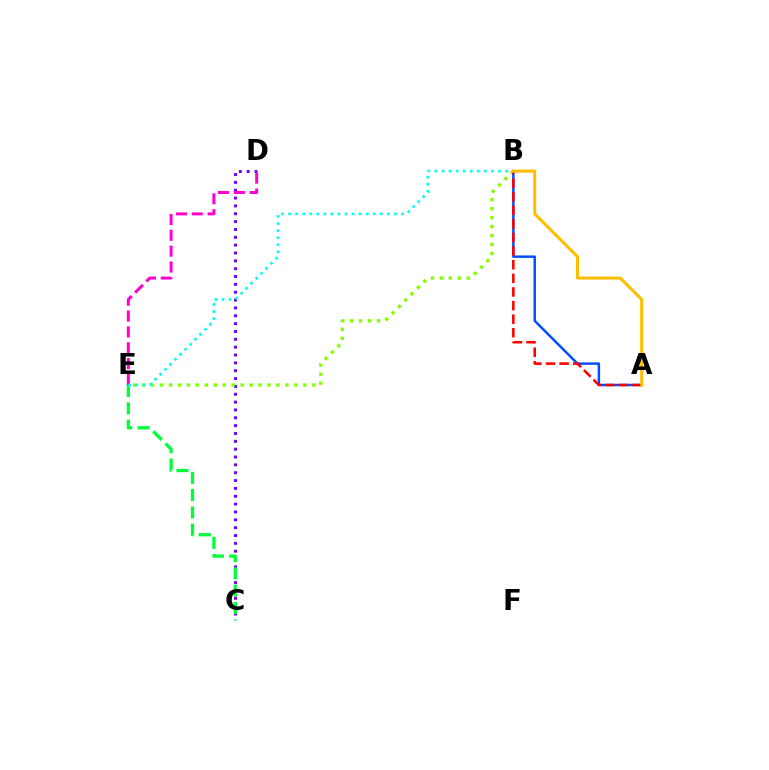{('C', 'D'): [{'color': '#7200ff', 'line_style': 'dotted', 'thickness': 2.13}], ('B', 'E'): [{'color': '#84ff00', 'line_style': 'dotted', 'thickness': 2.43}, {'color': '#00fff6', 'line_style': 'dotted', 'thickness': 1.92}], ('A', 'B'): [{'color': '#004bff', 'line_style': 'solid', 'thickness': 1.76}, {'color': '#ff0000', 'line_style': 'dashed', 'thickness': 1.85}, {'color': '#ffbd00', 'line_style': 'solid', 'thickness': 2.15}], ('C', 'E'): [{'color': '#00ff39', 'line_style': 'dashed', 'thickness': 2.35}], ('D', 'E'): [{'color': '#ff00cf', 'line_style': 'dashed', 'thickness': 2.15}]}